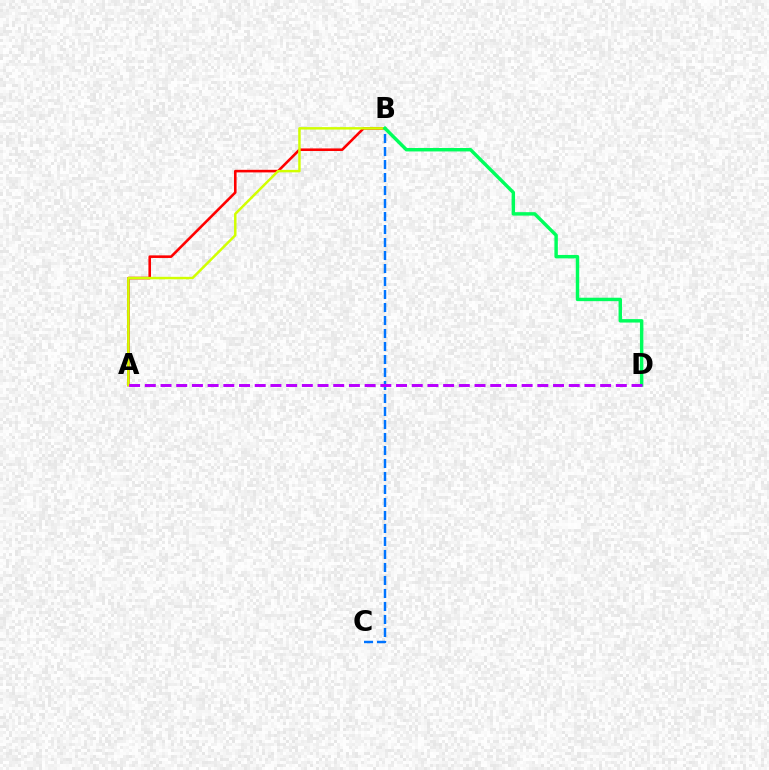{('A', 'B'): [{'color': '#ff0000', 'line_style': 'solid', 'thickness': 1.86}, {'color': '#d1ff00', 'line_style': 'solid', 'thickness': 1.77}], ('B', 'C'): [{'color': '#0074ff', 'line_style': 'dashed', 'thickness': 1.77}], ('B', 'D'): [{'color': '#00ff5c', 'line_style': 'solid', 'thickness': 2.47}], ('A', 'D'): [{'color': '#b900ff', 'line_style': 'dashed', 'thickness': 2.13}]}